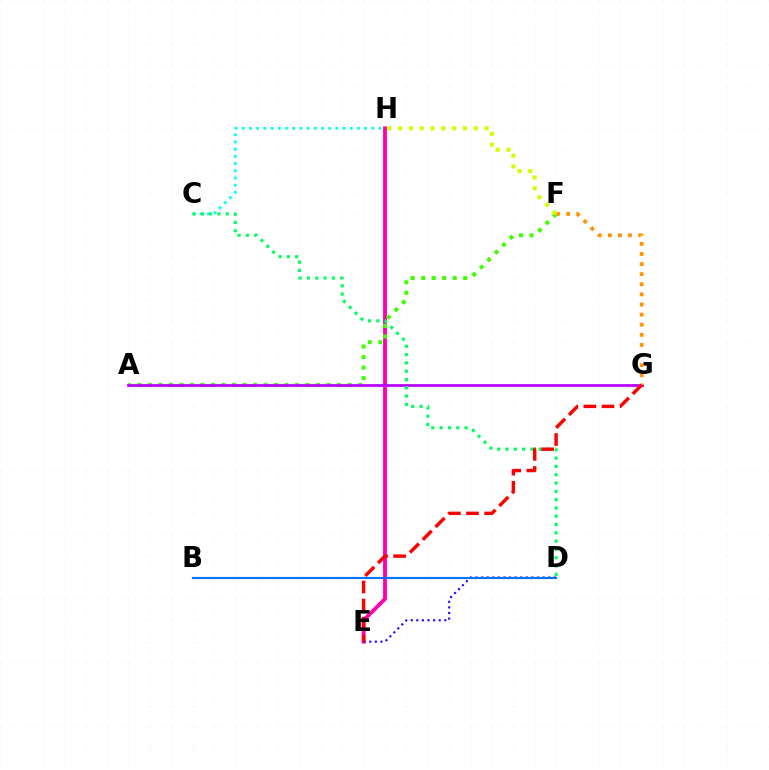{('C', 'H'): [{'color': '#00fff6', 'line_style': 'dotted', 'thickness': 1.96}], ('E', 'H'): [{'color': '#ff00ac', 'line_style': 'solid', 'thickness': 2.76}], ('A', 'F'): [{'color': '#3dff00', 'line_style': 'dotted', 'thickness': 2.85}], ('A', 'G'): [{'color': '#b900ff', 'line_style': 'solid', 'thickness': 1.99}], ('F', 'G'): [{'color': '#ff9400', 'line_style': 'dotted', 'thickness': 2.75}], ('C', 'D'): [{'color': '#00ff5c', 'line_style': 'dotted', 'thickness': 2.26}], ('D', 'E'): [{'color': '#2500ff', 'line_style': 'dotted', 'thickness': 1.52}], ('F', 'H'): [{'color': '#d1ff00', 'line_style': 'dotted', 'thickness': 2.94}], ('E', 'G'): [{'color': '#ff0000', 'line_style': 'dashed', 'thickness': 2.46}], ('B', 'D'): [{'color': '#0074ff', 'line_style': 'solid', 'thickness': 1.56}]}